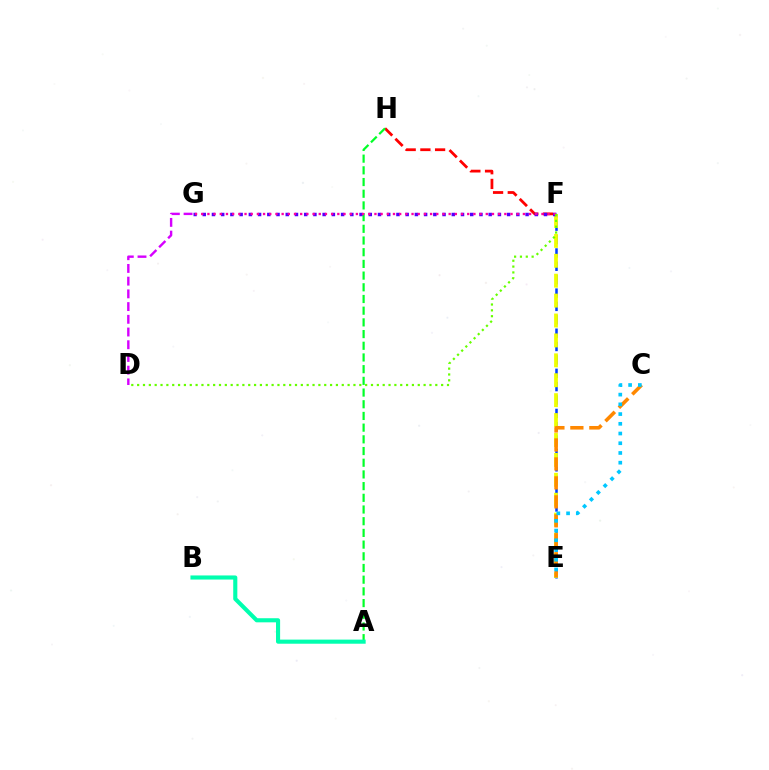{('E', 'F'): [{'color': '#003fff', 'line_style': 'dashed', 'thickness': 1.82}, {'color': '#eeff00', 'line_style': 'dashed', 'thickness': 2.71}], ('F', 'H'): [{'color': '#ff0000', 'line_style': 'dashed', 'thickness': 2.0}], ('F', 'G'): [{'color': '#4f00ff', 'line_style': 'dotted', 'thickness': 2.51}, {'color': '#ff00a0', 'line_style': 'dotted', 'thickness': 1.68}], ('A', 'H'): [{'color': '#00ff27', 'line_style': 'dashed', 'thickness': 1.59}], ('A', 'B'): [{'color': '#00ffaf', 'line_style': 'solid', 'thickness': 2.96}], ('C', 'E'): [{'color': '#ff8800', 'line_style': 'dashed', 'thickness': 2.58}, {'color': '#00c7ff', 'line_style': 'dotted', 'thickness': 2.64}], ('D', 'F'): [{'color': '#66ff00', 'line_style': 'dotted', 'thickness': 1.59}], ('D', 'G'): [{'color': '#d600ff', 'line_style': 'dashed', 'thickness': 1.73}]}